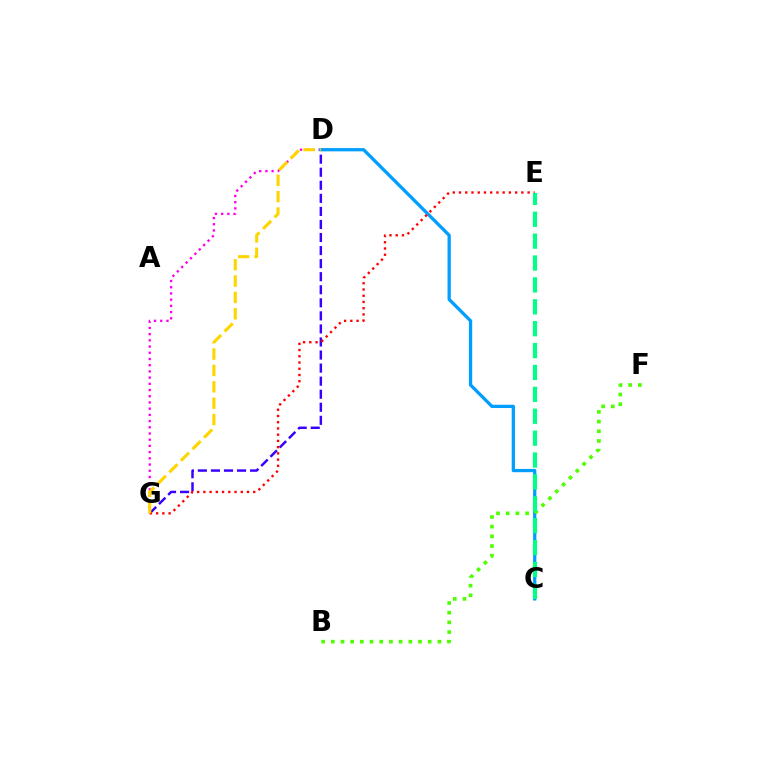{('D', 'G'): [{'color': '#3700ff', 'line_style': 'dashed', 'thickness': 1.77}, {'color': '#ff00ed', 'line_style': 'dotted', 'thickness': 1.69}, {'color': '#ffd500', 'line_style': 'dashed', 'thickness': 2.22}], ('C', 'D'): [{'color': '#009eff', 'line_style': 'solid', 'thickness': 2.36}], ('B', 'F'): [{'color': '#4fff00', 'line_style': 'dotted', 'thickness': 2.63}], ('E', 'G'): [{'color': '#ff0000', 'line_style': 'dotted', 'thickness': 1.69}], ('C', 'E'): [{'color': '#00ff86', 'line_style': 'dashed', 'thickness': 2.97}]}